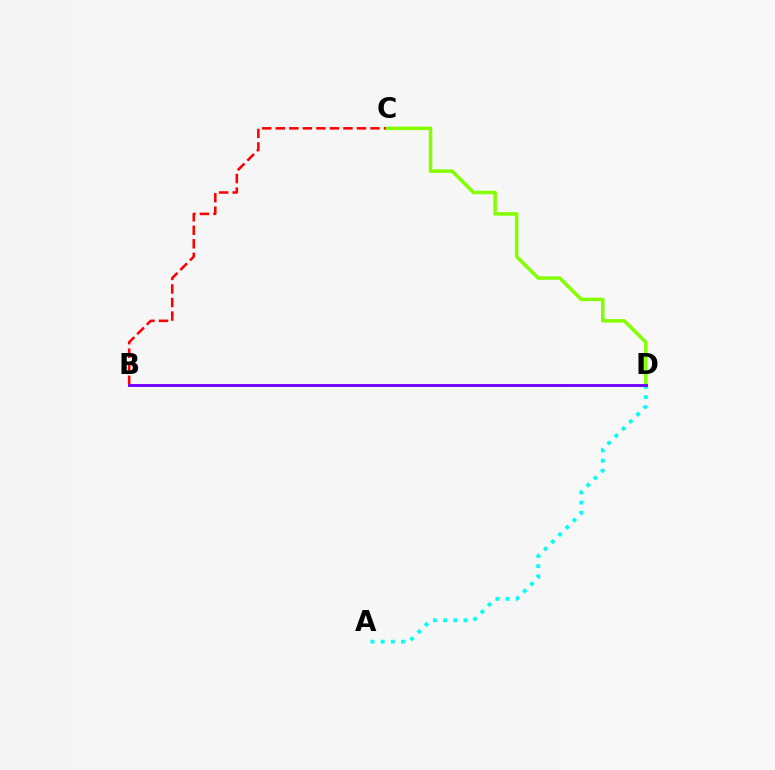{('B', 'C'): [{'color': '#ff0000', 'line_style': 'dashed', 'thickness': 1.84}], ('C', 'D'): [{'color': '#84ff00', 'line_style': 'solid', 'thickness': 2.53}], ('A', 'D'): [{'color': '#00fff6', 'line_style': 'dotted', 'thickness': 2.77}], ('B', 'D'): [{'color': '#7200ff', 'line_style': 'solid', 'thickness': 2.06}]}